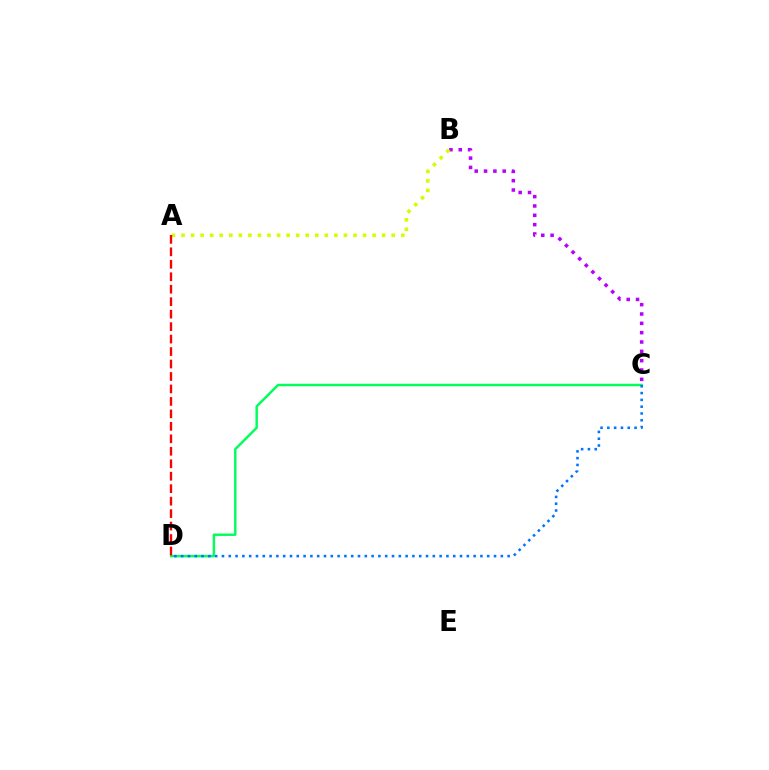{('C', 'D'): [{'color': '#00ff5c', 'line_style': 'solid', 'thickness': 1.77}, {'color': '#0074ff', 'line_style': 'dotted', 'thickness': 1.85}], ('B', 'C'): [{'color': '#b900ff', 'line_style': 'dotted', 'thickness': 2.54}], ('A', 'B'): [{'color': '#d1ff00', 'line_style': 'dotted', 'thickness': 2.6}], ('A', 'D'): [{'color': '#ff0000', 'line_style': 'dashed', 'thickness': 1.69}]}